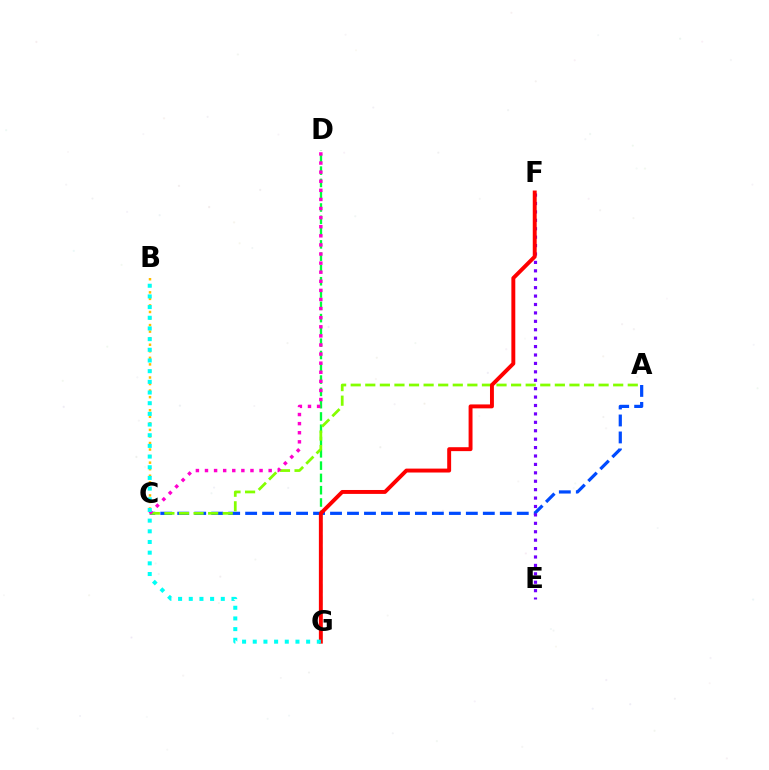{('A', 'C'): [{'color': '#004bff', 'line_style': 'dashed', 'thickness': 2.31}, {'color': '#84ff00', 'line_style': 'dashed', 'thickness': 1.98}], ('D', 'G'): [{'color': '#00ff39', 'line_style': 'dashed', 'thickness': 1.67}], ('E', 'F'): [{'color': '#7200ff', 'line_style': 'dotted', 'thickness': 2.29}], ('B', 'C'): [{'color': '#ffbd00', 'line_style': 'dotted', 'thickness': 1.78}], ('C', 'D'): [{'color': '#ff00cf', 'line_style': 'dotted', 'thickness': 2.47}], ('F', 'G'): [{'color': '#ff0000', 'line_style': 'solid', 'thickness': 2.82}], ('B', 'G'): [{'color': '#00fff6', 'line_style': 'dotted', 'thickness': 2.9}]}